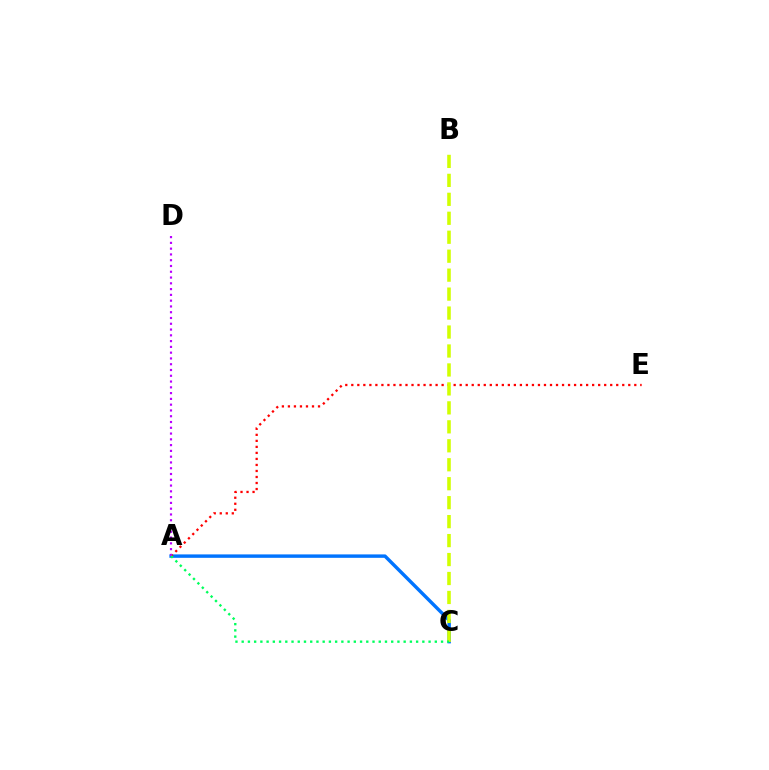{('A', 'C'): [{'color': '#0074ff', 'line_style': 'solid', 'thickness': 2.47}, {'color': '#00ff5c', 'line_style': 'dotted', 'thickness': 1.69}], ('A', 'E'): [{'color': '#ff0000', 'line_style': 'dotted', 'thickness': 1.64}], ('A', 'D'): [{'color': '#b900ff', 'line_style': 'dotted', 'thickness': 1.57}], ('B', 'C'): [{'color': '#d1ff00', 'line_style': 'dashed', 'thickness': 2.58}]}